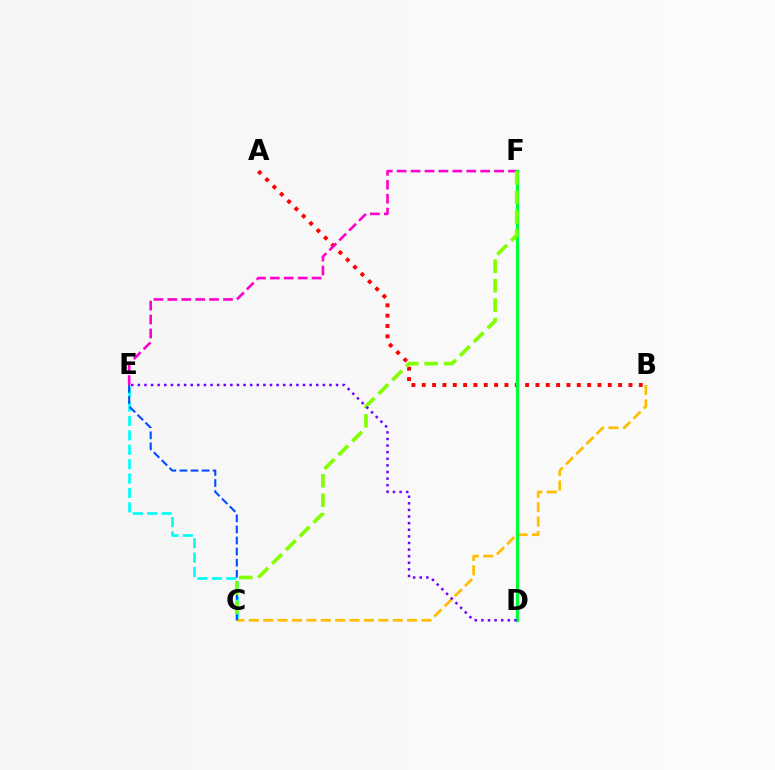{('C', 'E'): [{'color': '#00fff6', 'line_style': 'dashed', 'thickness': 1.96}, {'color': '#004bff', 'line_style': 'dashed', 'thickness': 1.51}], ('A', 'B'): [{'color': '#ff0000', 'line_style': 'dotted', 'thickness': 2.81}], ('B', 'C'): [{'color': '#ffbd00', 'line_style': 'dashed', 'thickness': 1.95}], ('E', 'F'): [{'color': '#ff00cf', 'line_style': 'dashed', 'thickness': 1.89}], ('D', 'F'): [{'color': '#00ff39', 'line_style': 'solid', 'thickness': 2.34}], ('C', 'F'): [{'color': '#84ff00', 'line_style': 'dashed', 'thickness': 2.64}], ('D', 'E'): [{'color': '#7200ff', 'line_style': 'dotted', 'thickness': 1.79}]}